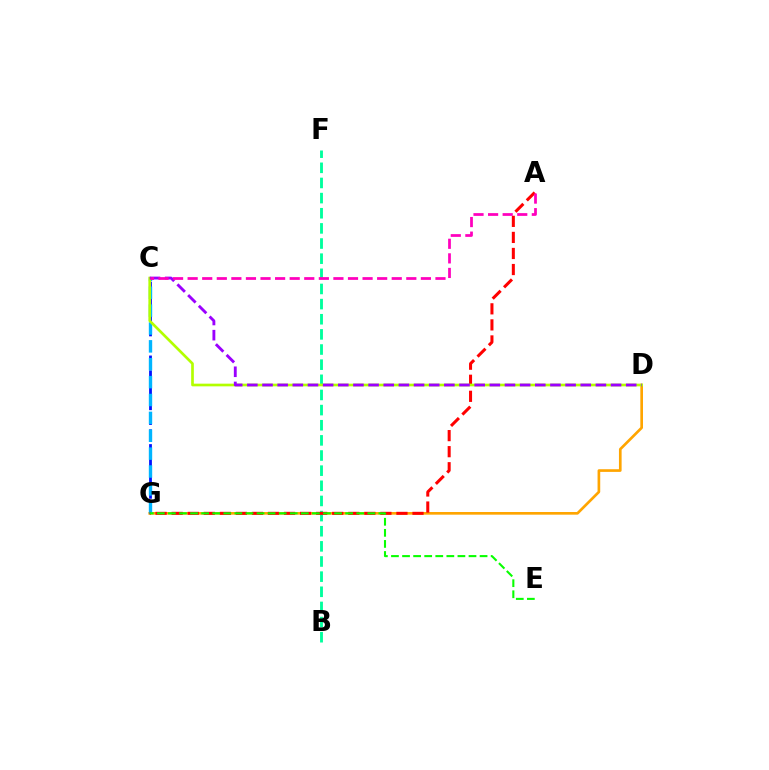{('D', 'G'): [{'color': '#ffa500', 'line_style': 'solid', 'thickness': 1.92}], ('C', 'G'): [{'color': '#0010ff', 'line_style': 'dashed', 'thickness': 2.01}, {'color': '#00b5ff', 'line_style': 'dashed', 'thickness': 2.43}], ('B', 'F'): [{'color': '#00ff9d', 'line_style': 'dashed', 'thickness': 2.06}], ('A', 'G'): [{'color': '#ff0000', 'line_style': 'dashed', 'thickness': 2.18}], ('C', 'D'): [{'color': '#b3ff00', 'line_style': 'solid', 'thickness': 1.93}, {'color': '#9b00ff', 'line_style': 'dashed', 'thickness': 2.06}], ('E', 'G'): [{'color': '#08ff00', 'line_style': 'dashed', 'thickness': 1.5}], ('A', 'C'): [{'color': '#ff00bd', 'line_style': 'dashed', 'thickness': 1.98}]}